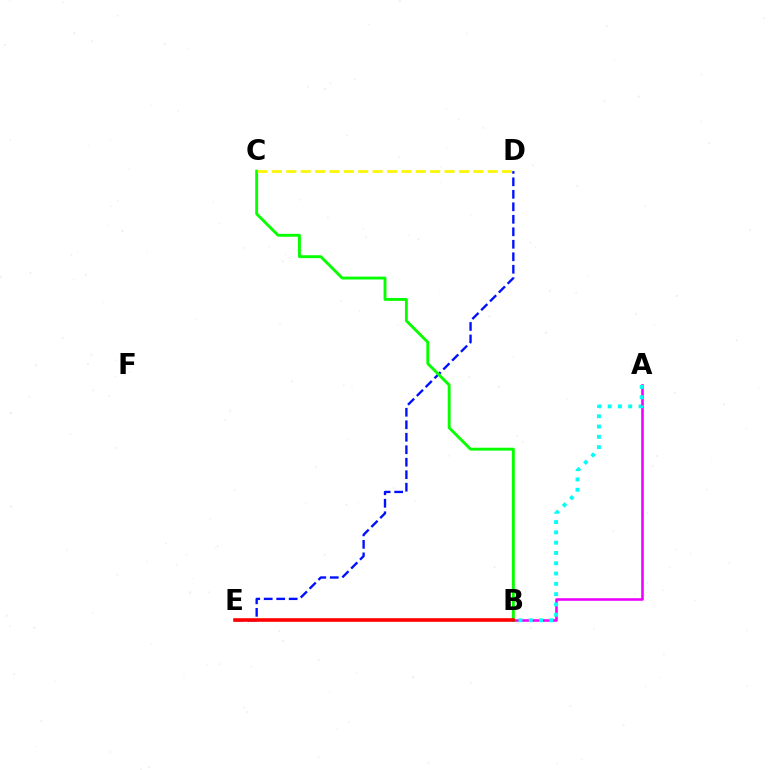{('A', 'B'): [{'color': '#ee00ff', 'line_style': 'solid', 'thickness': 1.84}, {'color': '#00fff6', 'line_style': 'dotted', 'thickness': 2.8}], ('D', 'E'): [{'color': '#0010ff', 'line_style': 'dashed', 'thickness': 1.7}], ('B', 'C'): [{'color': '#08ff00', 'line_style': 'solid', 'thickness': 2.07}], ('B', 'E'): [{'color': '#ff0000', 'line_style': 'solid', 'thickness': 2.6}], ('C', 'D'): [{'color': '#fcf500', 'line_style': 'dashed', 'thickness': 1.95}]}